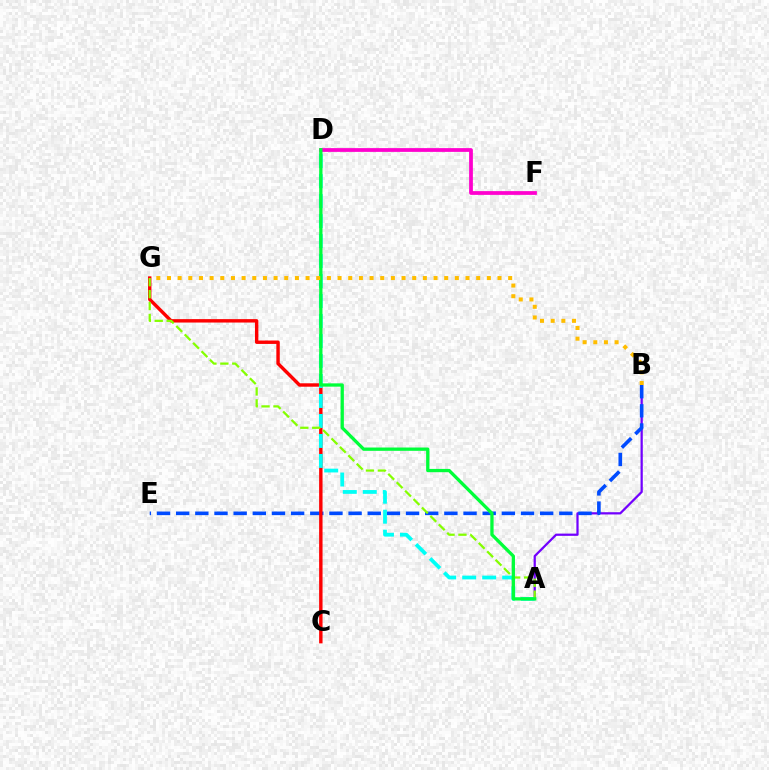{('A', 'B'): [{'color': '#7200ff', 'line_style': 'solid', 'thickness': 1.62}], ('B', 'E'): [{'color': '#004bff', 'line_style': 'dashed', 'thickness': 2.6}], ('C', 'G'): [{'color': '#ff0000', 'line_style': 'solid', 'thickness': 2.46}], ('A', 'D'): [{'color': '#00fff6', 'line_style': 'dashed', 'thickness': 2.72}, {'color': '#00ff39', 'line_style': 'solid', 'thickness': 2.37}], ('D', 'F'): [{'color': '#ff00cf', 'line_style': 'solid', 'thickness': 2.7}], ('A', 'G'): [{'color': '#84ff00', 'line_style': 'dashed', 'thickness': 1.62}], ('B', 'G'): [{'color': '#ffbd00', 'line_style': 'dotted', 'thickness': 2.9}]}